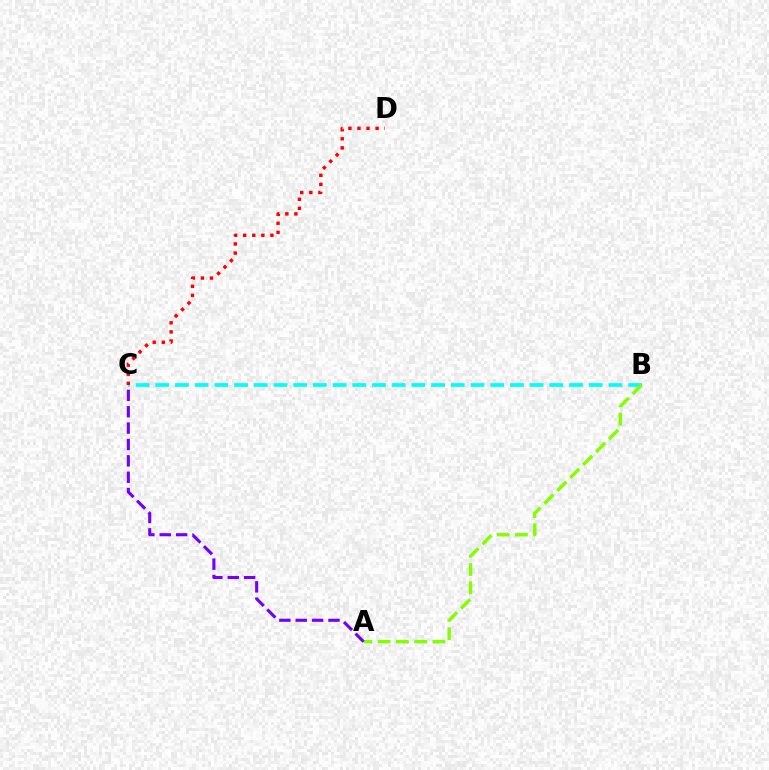{('B', 'C'): [{'color': '#00fff6', 'line_style': 'dashed', 'thickness': 2.68}], ('A', 'B'): [{'color': '#84ff00', 'line_style': 'dashed', 'thickness': 2.48}], ('A', 'C'): [{'color': '#7200ff', 'line_style': 'dashed', 'thickness': 2.22}], ('C', 'D'): [{'color': '#ff0000', 'line_style': 'dotted', 'thickness': 2.46}]}